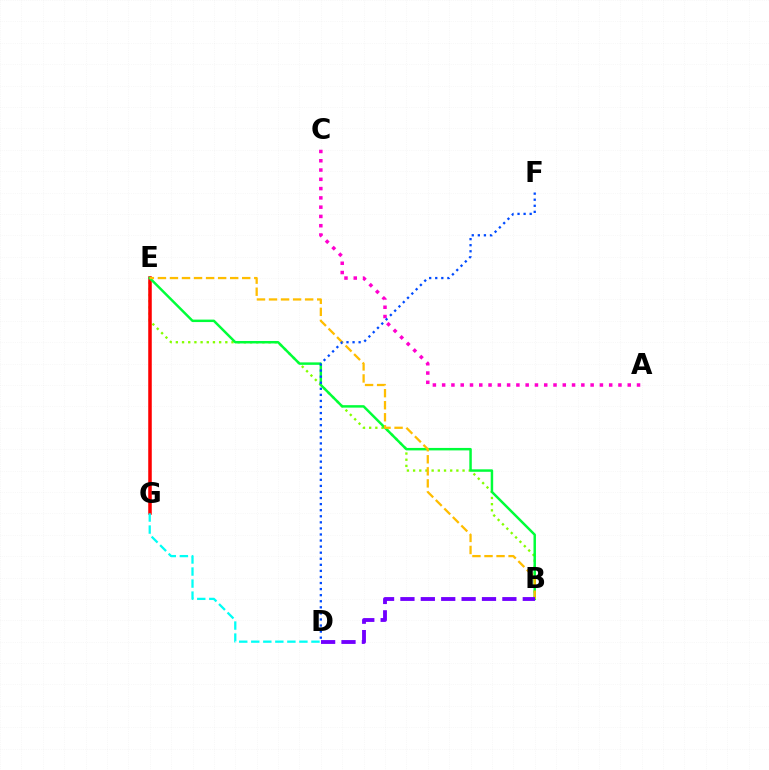{('B', 'E'): [{'color': '#84ff00', 'line_style': 'dotted', 'thickness': 1.68}, {'color': '#00ff39', 'line_style': 'solid', 'thickness': 1.78}, {'color': '#ffbd00', 'line_style': 'dashed', 'thickness': 1.64}], ('E', 'G'): [{'color': '#ff0000', 'line_style': 'solid', 'thickness': 2.54}], ('D', 'G'): [{'color': '#00fff6', 'line_style': 'dashed', 'thickness': 1.64}], ('A', 'C'): [{'color': '#ff00cf', 'line_style': 'dotted', 'thickness': 2.52}], ('B', 'D'): [{'color': '#7200ff', 'line_style': 'dashed', 'thickness': 2.77}], ('D', 'F'): [{'color': '#004bff', 'line_style': 'dotted', 'thickness': 1.65}]}